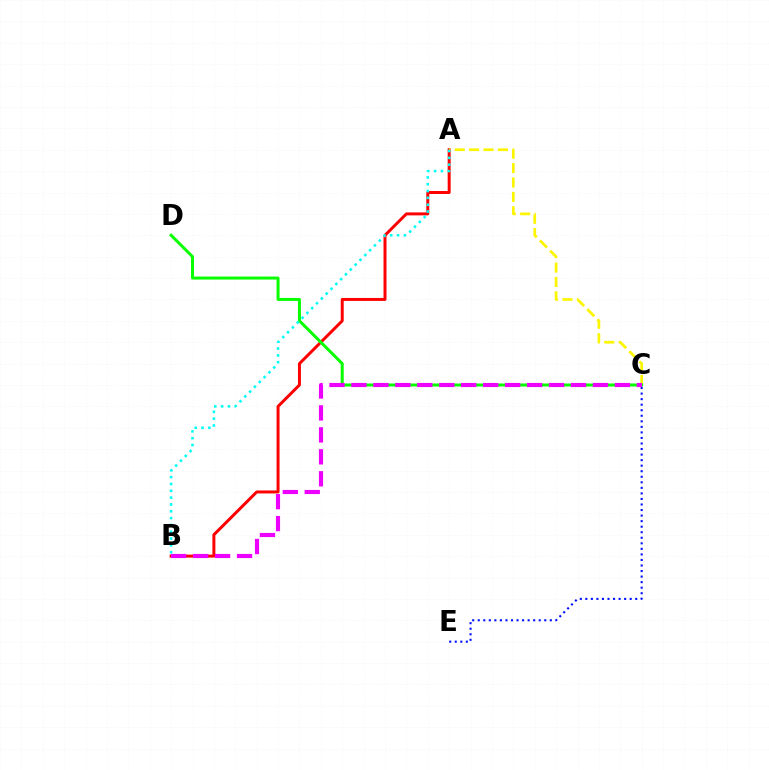{('A', 'B'): [{'color': '#ff0000', 'line_style': 'solid', 'thickness': 2.14}, {'color': '#00fff6', 'line_style': 'dotted', 'thickness': 1.85}], ('A', 'C'): [{'color': '#fcf500', 'line_style': 'dashed', 'thickness': 1.96}], ('C', 'D'): [{'color': '#08ff00', 'line_style': 'solid', 'thickness': 2.15}], ('C', 'E'): [{'color': '#0010ff', 'line_style': 'dotted', 'thickness': 1.51}], ('B', 'C'): [{'color': '#ee00ff', 'line_style': 'dashed', 'thickness': 2.98}]}